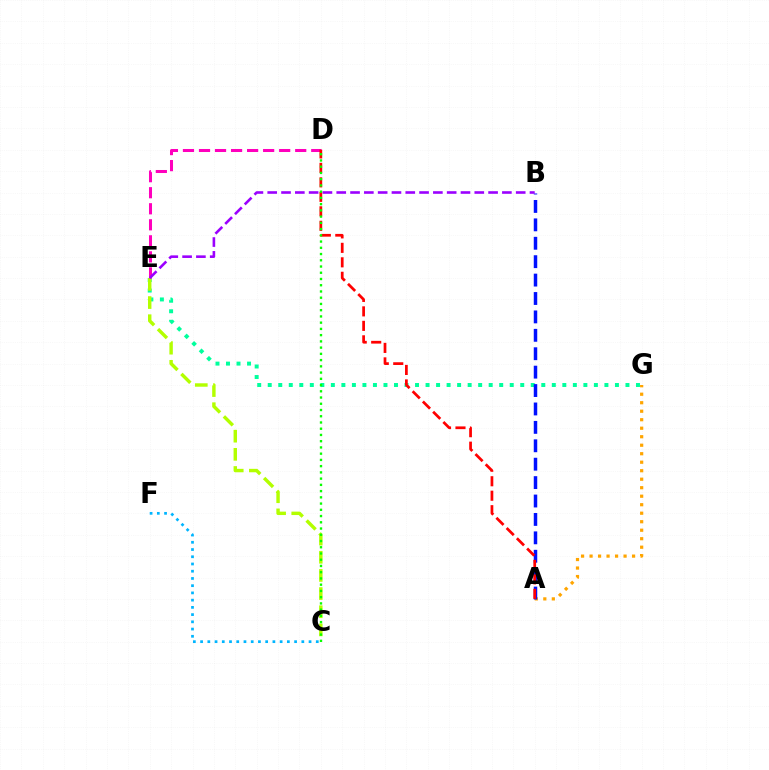{('E', 'G'): [{'color': '#00ff9d', 'line_style': 'dotted', 'thickness': 2.86}], ('A', 'G'): [{'color': '#ffa500', 'line_style': 'dotted', 'thickness': 2.31}], ('C', 'F'): [{'color': '#00b5ff', 'line_style': 'dotted', 'thickness': 1.96}], ('C', 'E'): [{'color': '#b3ff00', 'line_style': 'dashed', 'thickness': 2.47}], ('A', 'B'): [{'color': '#0010ff', 'line_style': 'dashed', 'thickness': 2.5}], ('D', 'E'): [{'color': '#ff00bd', 'line_style': 'dashed', 'thickness': 2.18}], ('A', 'D'): [{'color': '#ff0000', 'line_style': 'dashed', 'thickness': 1.97}], ('C', 'D'): [{'color': '#08ff00', 'line_style': 'dotted', 'thickness': 1.69}], ('B', 'E'): [{'color': '#9b00ff', 'line_style': 'dashed', 'thickness': 1.88}]}